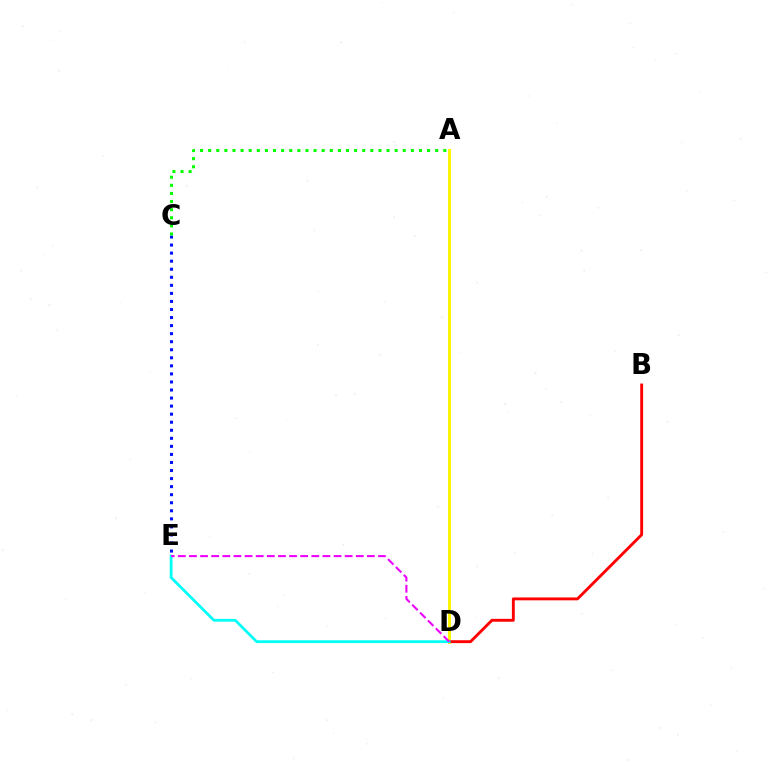{('A', 'D'): [{'color': '#fcf500', 'line_style': 'solid', 'thickness': 2.11}], ('B', 'D'): [{'color': '#ff0000', 'line_style': 'solid', 'thickness': 2.07}], ('D', 'E'): [{'color': '#00fff6', 'line_style': 'solid', 'thickness': 1.98}, {'color': '#ee00ff', 'line_style': 'dashed', 'thickness': 1.51}], ('C', 'E'): [{'color': '#0010ff', 'line_style': 'dotted', 'thickness': 2.19}], ('A', 'C'): [{'color': '#08ff00', 'line_style': 'dotted', 'thickness': 2.2}]}